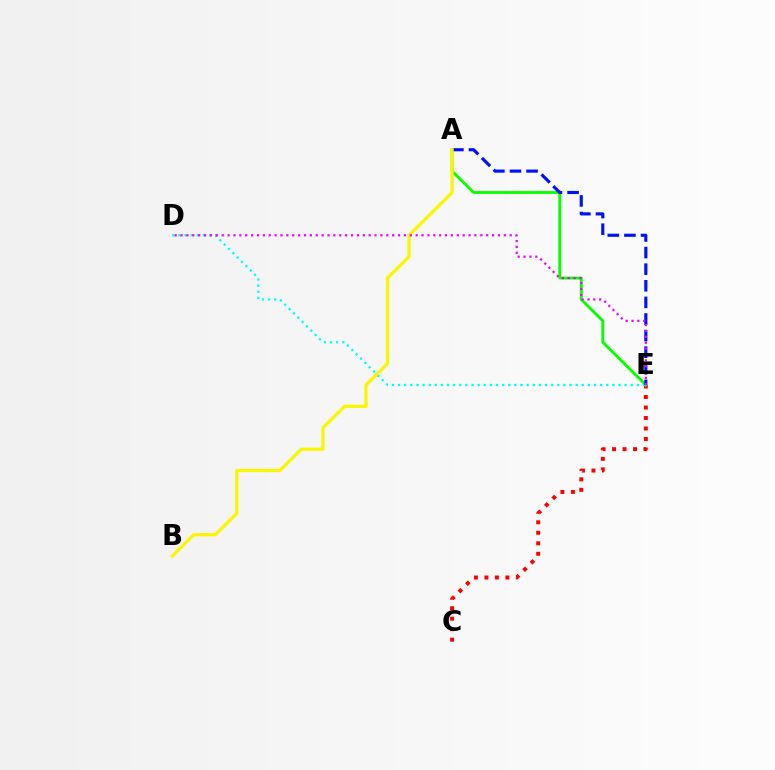{('C', 'E'): [{'color': '#ff0000', 'line_style': 'dotted', 'thickness': 2.85}], ('A', 'E'): [{'color': '#08ff00', 'line_style': 'solid', 'thickness': 2.07}, {'color': '#0010ff', 'line_style': 'dashed', 'thickness': 2.26}], ('D', 'E'): [{'color': '#00fff6', 'line_style': 'dotted', 'thickness': 1.66}, {'color': '#ee00ff', 'line_style': 'dotted', 'thickness': 1.6}], ('A', 'B'): [{'color': '#fcf500', 'line_style': 'solid', 'thickness': 2.32}]}